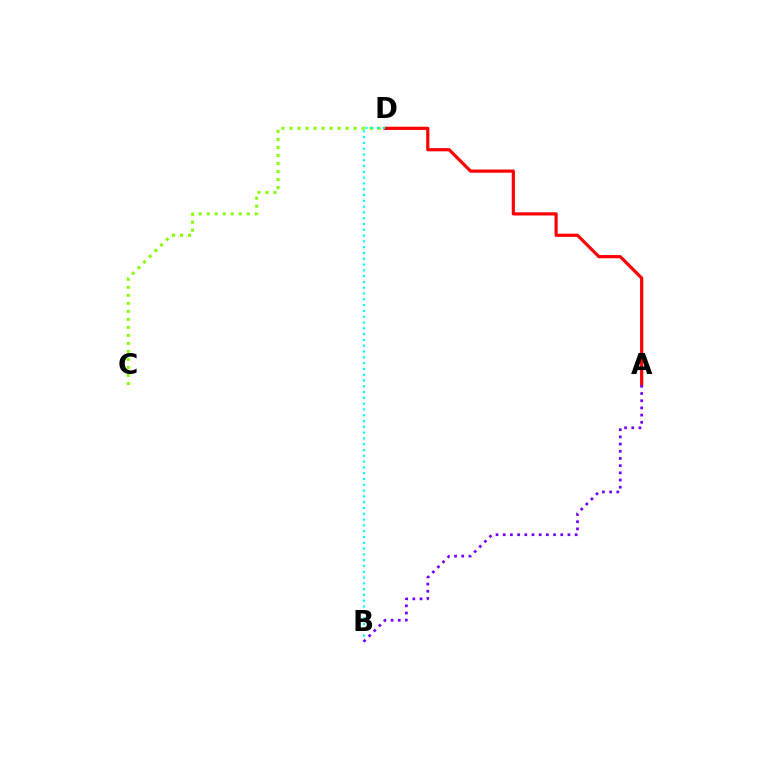{('C', 'D'): [{'color': '#84ff00', 'line_style': 'dotted', 'thickness': 2.18}], ('A', 'D'): [{'color': '#ff0000', 'line_style': 'solid', 'thickness': 2.3}], ('B', 'D'): [{'color': '#00fff6', 'line_style': 'dotted', 'thickness': 1.57}], ('A', 'B'): [{'color': '#7200ff', 'line_style': 'dotted', 'thickness': 1.95}]}